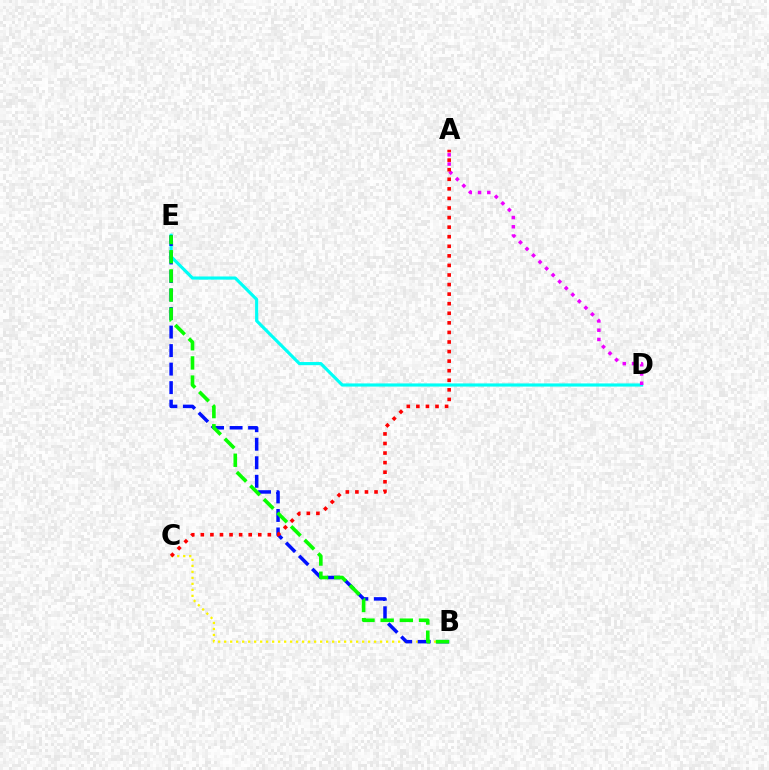{('B', 'C'): [{'color': '#fcf500', 'line_style': 'dotted', 'thickness': 1.63}], ('D', 'E'): [{'color': '#00fff6', 'line_style': 'solid', 'thickness': 2.27}], ('A', 'D'): [{'color': '#ee00ff', 'line_style': 'dotted', 'thickness': 2.51}], ('B', 'E'): [{'color': '#0010ff', 'line_style': 'dashed', 'thickness': 2.52}, {'color': '#08ff00', 'line_style': 'dashed', 'thickness': 2.6}], ('A', 'C'): [{'color': '#ff0000', 'line_style': 'dotted', 'thickness': 2.6}]}